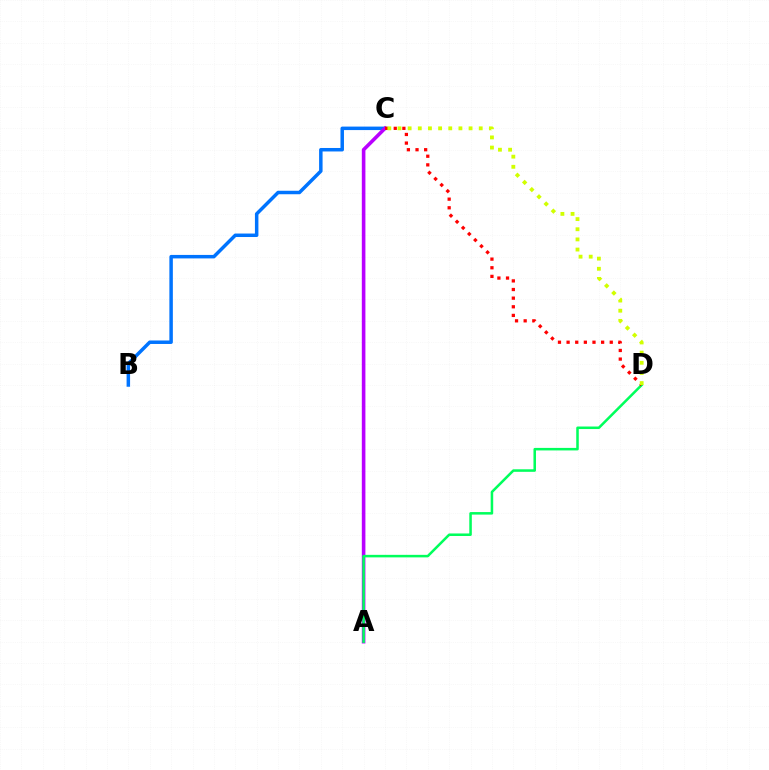{('B', 'C'): [{'color': '#0074ff', 'line_style': 'solid', 'thickness': 2.51}], ('A', 'C'): [{'color': '#b900ff', 'line_style': 'solid', 'thickness': 2.59}], ('A', 'D'): [{'color': '#00ff5c', 'line_style': 'solid', 'thickness': 1.82}], ('C', 'D'): [{'color': '#ff0000', 'line_style': 'dotted', 'thickness': 2.35}, {'color': '#d1ff00', 'line_style': 'dotted', 'thickness': 2.76}]}